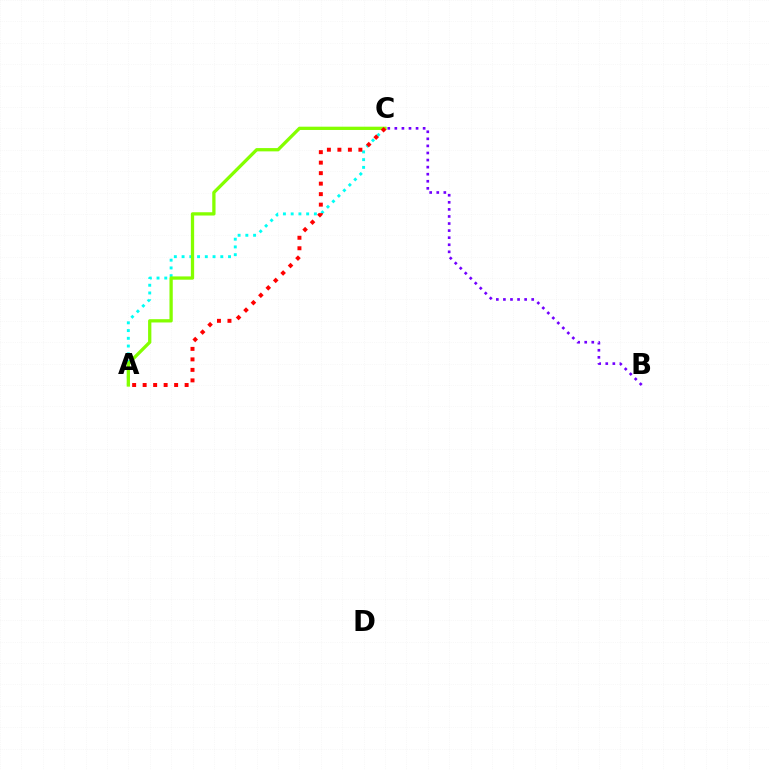{('A', 'C'): [{'color': '#00fff6', 'line_style': 'dotted', 'thickness': 2.1}, {'color': '#84ff00', 'line_style': 'solid', 'thickness': 2.36}, {'color': '#ff0000', 'line_style': 'dotted', 'thickness': 2.85}], ('B', 'C'): [{'color': '#7200ff', 'line_style': 'dotted', 'thickness': 1.92}]}